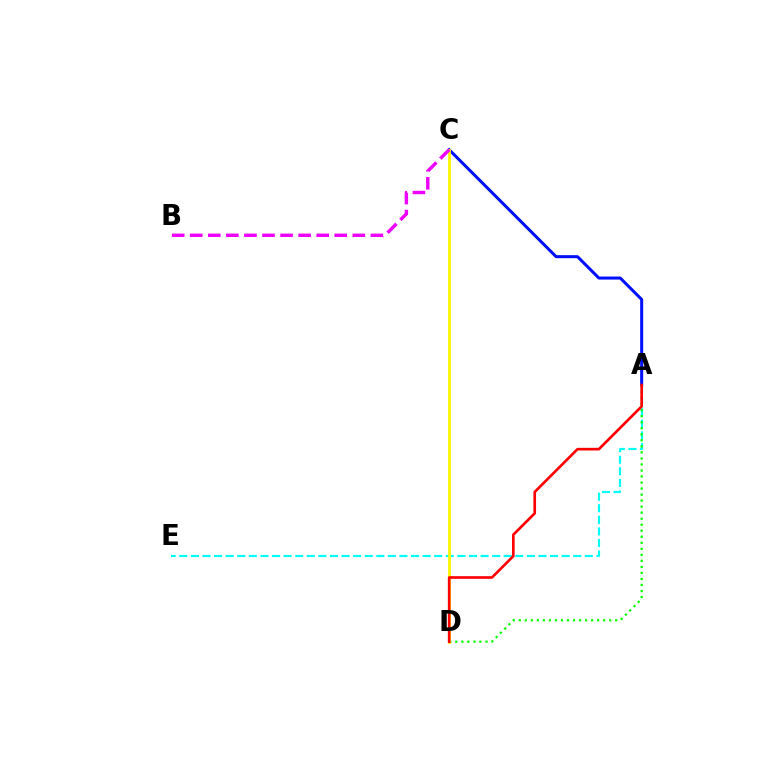{('A', 'E'): [{'color': '#00fff6', 'line_style': 'dashed', 'thickness': 1.57}], ('A', 'C'): [{'color': '#0010ff', 'line_style': 'solid', 'thickness': 2.18}], ('A', 'D'): [{'color': '#08ff00', 'line_style': 'dotted', 'thickness': 1.64}, {'color': '#ff0000', 'line_style': 'solid', 'thickness': 1.91}], ('C', 'D'): [{'color': '#fcf500', 'line_style': 'solid', 'thickness': 2.01}], ('B', 'C'): [{'color': '#ee00ff', 'line_style': 'dashed', 'thickness': 2.45}]}